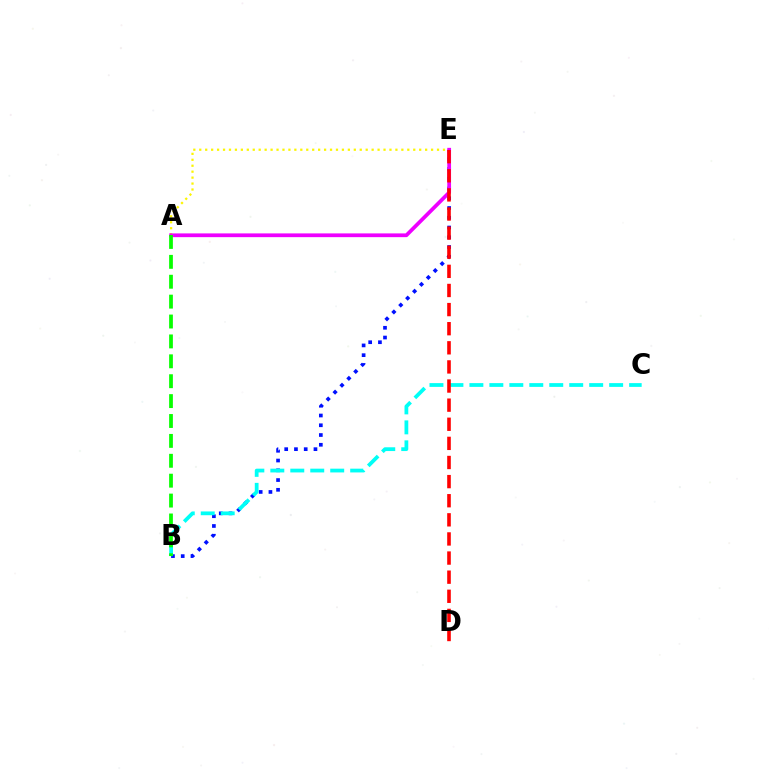{('B', 'E'): [{'color': '#0010ff', 'line_style': 'dotted', 'thickness': 2.65}], ('B', 'C'): [{'color': '#00fff6', 'line_style': 'dashed', 'thickness': 2.71}], ('A', 'E'): [{'color': '#fcf500', 'line_style': 'dotted', 'thickness': 1.62}, {'color': '#ee00ff', 'line_style': 'solid', 'thickness': 2.7}], ('A', 'B'): [{'color': '#08ff00', 'line_style': 'dashed', 'thickness': 2.7}], ('D', 'E'): [{'color': '#ff0000', 'line_style': 'dashed', 'thickness': 2.6}]}